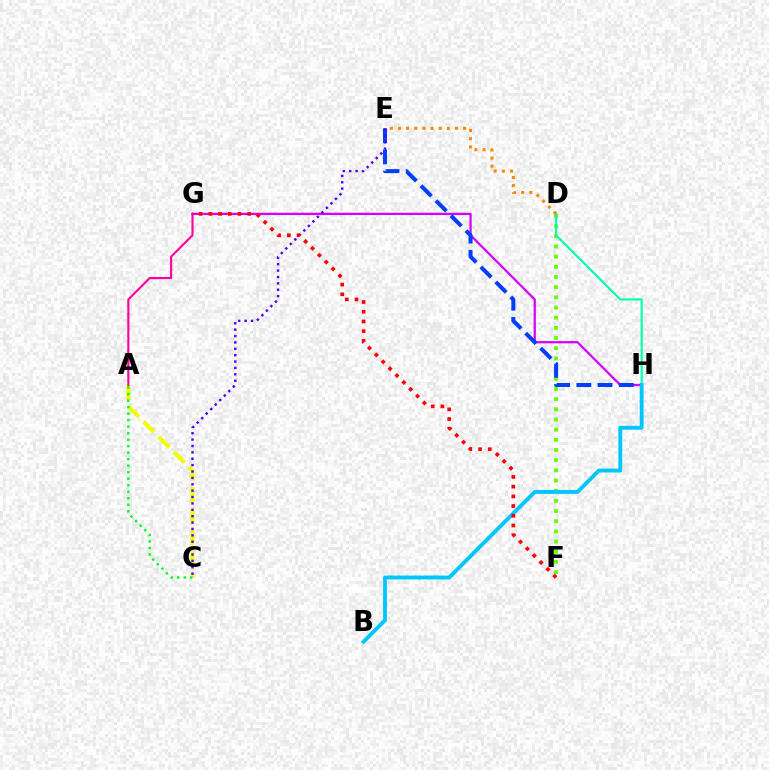{('G', 'H'): [{'color': '#d600ff', 'line_style': 'solid', 'thickness': 1.63}], ('D', 'F'): [{'color': '#66ff00', 'line_style': 'dotted', 'thickness': 2.77}], ('A', 'C'): [{'color': '#eeff00', 'line_style': 'dashed', 'thickness': 2.91}, {'color': '#00ff27', 'line_style': 'dotted', 'thickness': 1.77}], ('D', 'H'): [{'color': '#00ffaf', 'line_style': 'solid', 'thickness': 1.55}], ('E', 'H'): [{'color': '#003fff', 'line_style': 'dashed', 'thickness': 2.88}], ('B', 'H'): [{'color': '#00c7ff', 'line_style': 'solid', 'thickness': 2.79}], ('A', 'G'): [{'color': '#ff00a0', 'line_style': 'solid', 'thickness': 1.54}], ('C', 'E'): [{'color': '#4f00ff', 'line_style': 'dotted', 'thickness': 1.73}], ('D', 'E'): [{'color': '#ff8800', 'line_style': 'dotted', 'thickness': 2.21}], ('F', 'G'): [{'color': '#ff0000', 'line_style': 'dotted', 'thickness': 2.64}]}